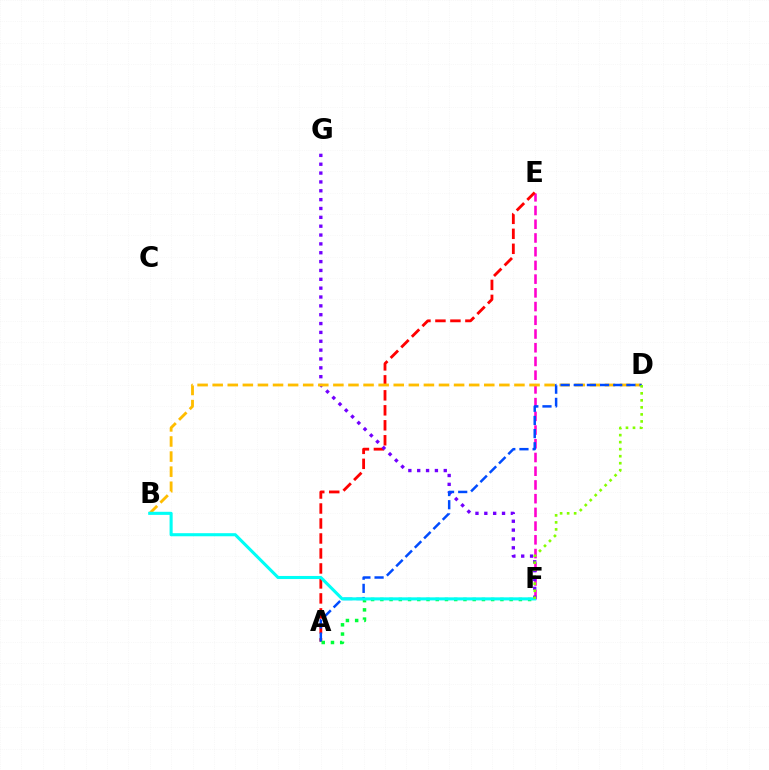{('E', 'F'): [{'color': '#ff00cf', 'line_style': 'dashed', 'thickness': 1.86}], ('A', 'E'): [{'color': '#ff0000', 'line_style': 'dashed', 'thickness': 2.04}], ('F', 'G'): [{'color': '#7200ff', 'line_style': 'dotted', 'thickness': 2.41}], ('B', 'D'): [{'color': '#ffbd00', 'line_style': 'dashed', 'thickness': 2.05}], ('A', 'D'): [{'color': '#004bff', 'line_style': 'dashed', 'thickness': 1.79}], ('A', 'F'): [{'color': '#00ff39', 'line_style': 'dotted', 'thickness': 2.51}], ('B', 'F'): [{'color': '#00fff6', 'line_style': 'solid', 'thickness': 2.22}], ('D', 'F'): [{'color': '#84ff00', 'line_style': 'dotted', 'thickness': 1.91}]}